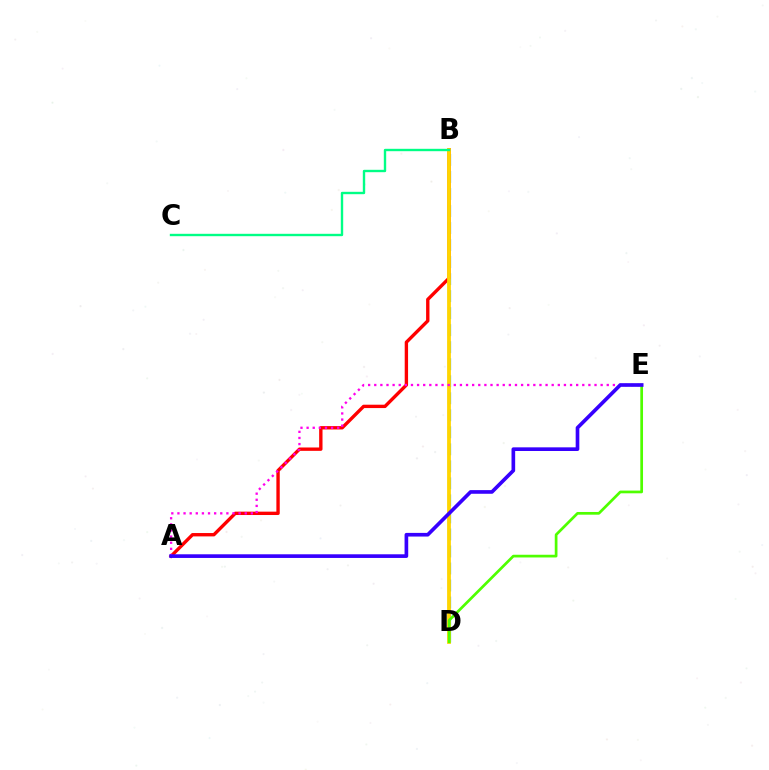{('B', 'D'): [{'color': '#009eff', 'line_style': 'dashed', 'thickness': 2.31}, {'color': '#ffd500', 'line_style': 'solid', 'thickness': 2.73}], ('A', 'B'): [{'color': '#ff0000', 'line_style': 'solid', 'thickness': 2.42}], ('D', 'E'): [{'color': '#4fff00', 'line_style': 'solid', 'thickness': 1.95}], ('A', 'E'): [{'color': '#ff00ed', 'line_style': 'dotted', 'thickness': 1.66}, {'color': '#3700ff', 'line_style': 'solid', 'thickness': 2.63}], ('B', 'C'): [{'color': '#00ff86', 'line_style': 'solid', 'thickness': 1.71}]}